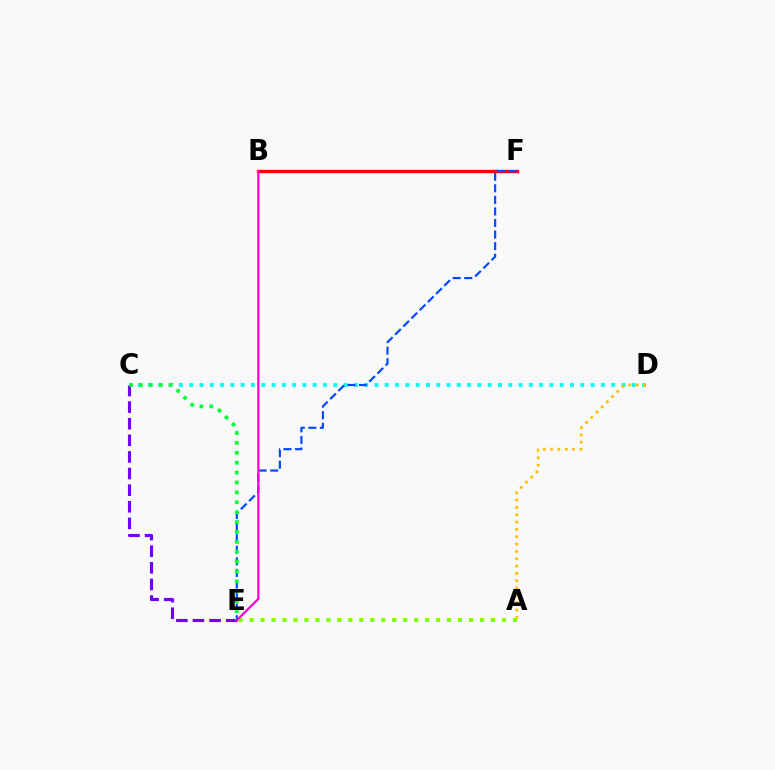{('C', 'D'): [{'color': '#00fff6', 'line_style': 'dotted', 'thickness': 2.8}], ('A', 'D'): [{'color': '#ffbd00', 'line_style': 'dotted', 'thickness': 1.99}], ('A', 'E'): [{'color': '#84ff00', 'line_style': 'dotted', 'thickness': 2.98}], ('B', 'F'): [{'color': '#ff0000', 'line_style': 'solid', 'thickness': 2.41}], ('E', 'F'): [{'color': '#004bff', 'line_style': 'dashed', 'thickness': 1.57}], ('C', 'E'): [{'color': '#7200ff', 'line_style': 'dashed', 'thickness': 2.26}, {'color': '#00ff39', 'line_style': 'dotted', 'thickness': 2.69}], ('B', 'E'): [{'color': '#ff00cf', 'line_style': 'solid', 'thickness': 1.6}]}